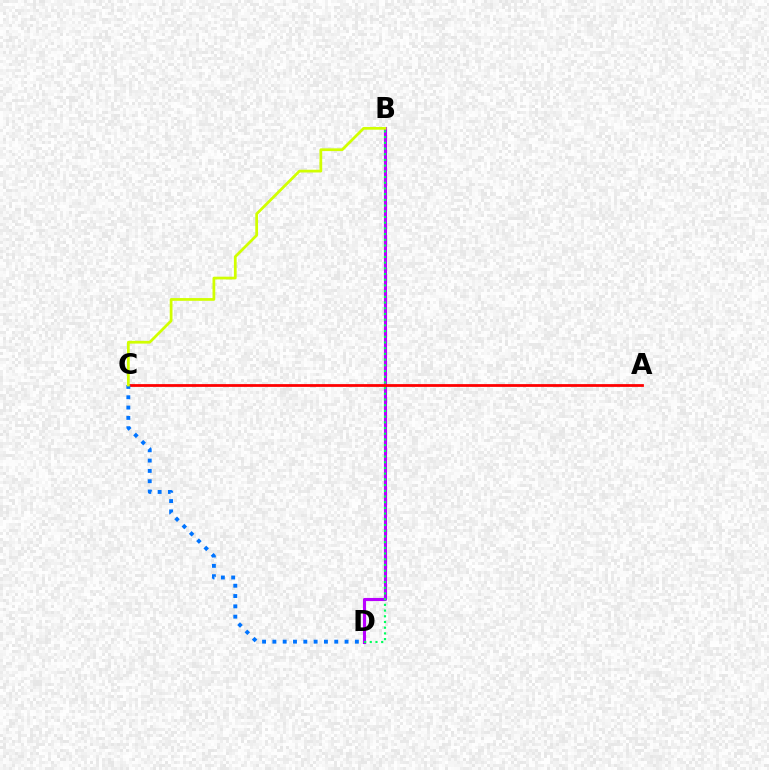{('B', 'D'): [{'color': '#b900ff', 'line_style': 'solid', 'thickness': 2.23}, {'color': '#00ff5c', 'line_style': 'dotted', 'thickness': 1.55}], ('A', 'C'): [{'color': '#ff0000', 'line_style': 'solid', 'thickness': 2.0}], ('C', 'D'): [{'color': '#0074ff', 'line_style': 'dotted', 'thickness': 2.8}], ('B', 'C'): [{'color': '#d1ff00', 'line_style': 'solid', 'thickness': 1.98}]}